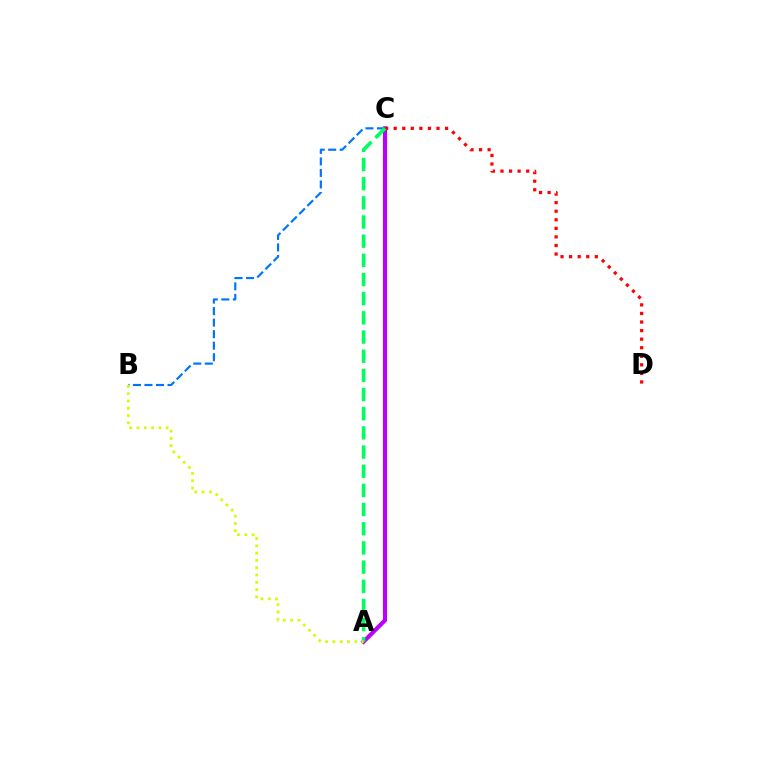{('A', 'C'): [{'color': '#b900ff', 'line_style': 'solid', 'thickness': 2.97}, {'color': '#00ff5c', 'line_style': 'dashed', 'thickness': 2.6}], ('B', 'C'): [{'color': '#0074ff', 'line_style': 'dashed', 'thickness': 1.57}], ('C', 'D'): [{'color': '#ff0000', 'line_style': 'dotted', 'thickness': 2.33}], ('A', 'B'): [{'color': '#d1ff00', 'line_style': 'dotted', 'thickness': 1.98}]}